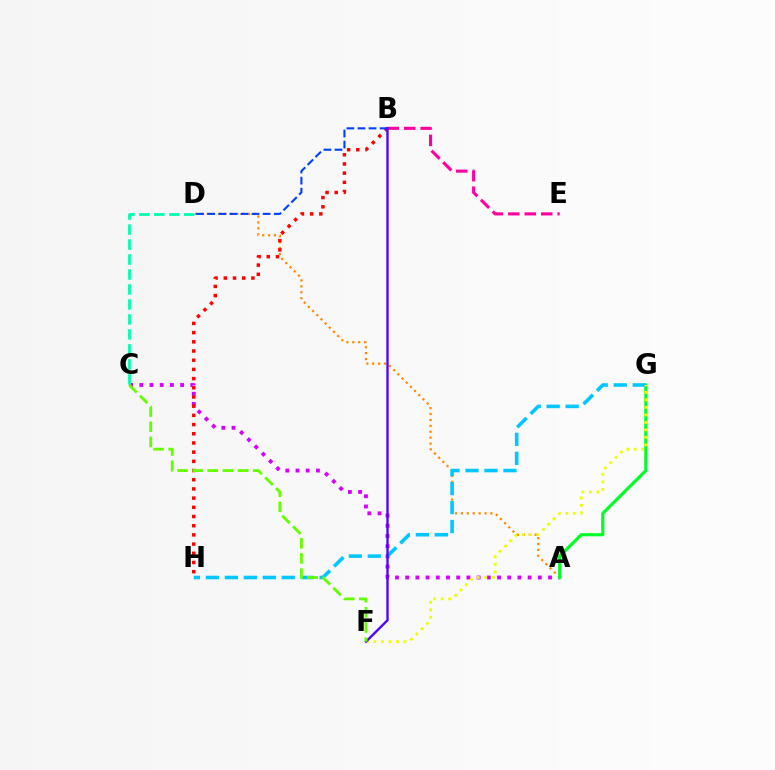{('A', 'C'): [{'color': '#d600ff', 'line_style': 'dotted', 'thickness': 2.77}], ('A', 'D'): [{'color': '#ff8800', 'line_style': 'dotted', 'thickness': 1.6}], ('C', 'D'): [{'color': '#00ffaf', 'line_style': 'dashed', 'thickness': 2.03}], ('B', 'H'): [{'color': '#ff0000', 'line_style': 'dotted', 'thickness': 2.5}], ('A', 'G'): [{'color': '#00ff27', 'line_style': 'solid', 'thickness': 2.29}], ('B', 'D'): [{'color': '#003fff', 'line_style': 'dashed', 'thickness': 1.51}], ('B', 'E'): [{'color': '#ff00a0', 'line_style': 'dashed', 'thickness': 2.24}], ('G', 'H'): [{'color': '#00c7ff', 'line_style': 'dashed', 'thickness': 2.58}], ('F', 'G'): [{'color': '#eeff00', 'line_style': 'dotted', 'thickness': 2.04}], ('B', 'F'): [{'color': '#4f00ff', 'line_style': 'solid', 'thickness': 1.7}], ('C', 'F'): [{'color': '#66ff00', 'line_style': 'dashed', 'thickness': 2.06}]}